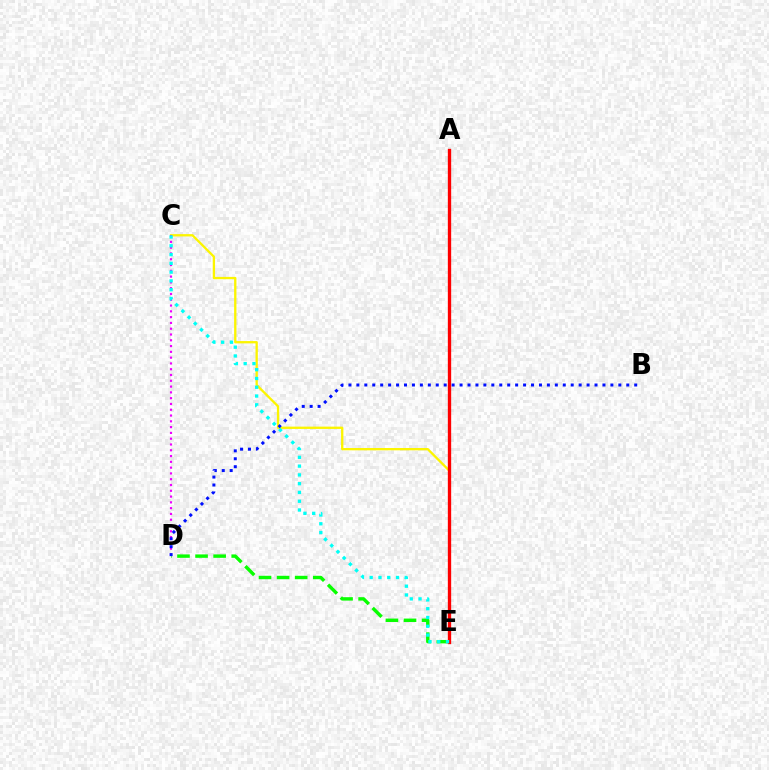{('C', 'E'): [{'color': '#fcf500', 'line_style': 'solid', 'thickness': 1.66}, {'color': '#00fff6', 'line_style': 'dotted', 'thickness': 2.39}], ('D', 'E'): [{'color': '#08ff00', 'line_style': 'dashed', 'thickness': 2.46}], ('C', 'D'): [{'color': '#ee00ff', 'line_style': 'dotted', 'thickness': 1.57}], ('A', 'E'): [{'color': '#ff0000', 'line_style': 'solid', 'thickness': 2.4}], ('B', 'D'): [{'color': '#0010ff', 'line_style': 'dotted', 'thickness': 2.16}]}